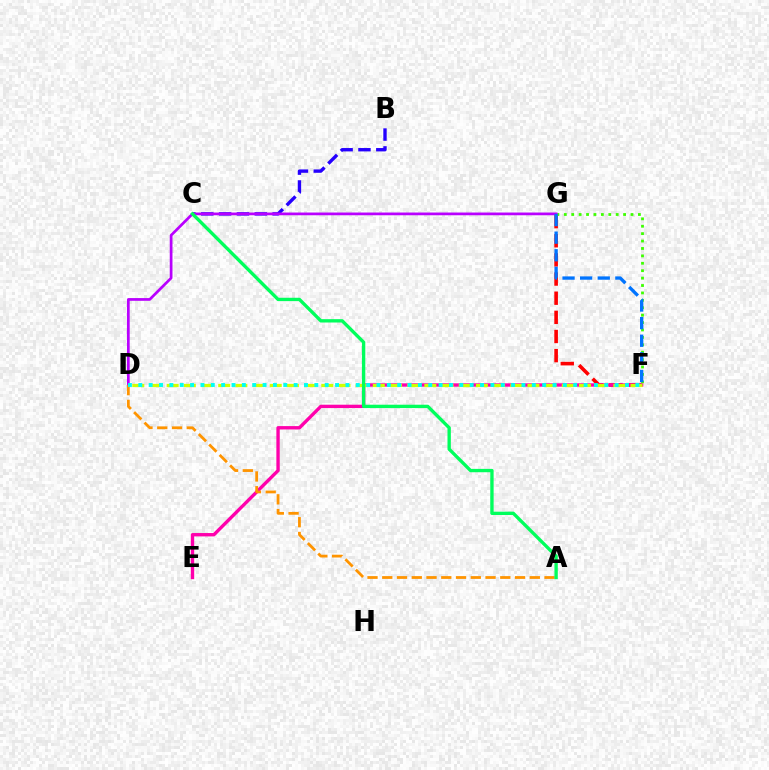{('F', 'G'): [{'color': '#ff0000', 'line_style': 'dashed', 'thickness': 2.6}, {'color': '#3dff00', 'line_style': 'dotted', 'thickness': 2.01}, {'color': '#0074ff', 'line_style': 'dashed', 'thickness': 2.39}], ('E', 'F'): [{'color': '#ff00ac', 'line_style': 'solid', 'thickness': 2.42}], ('B', 'C'): [{'color': '#2500ff', 'line_style': 'dashed', 'thickness': 2.42}], ('D', 'F'): [{'color': '#d1ff00', 'line_style': 'dashed', 'thickness': 2.33}, {'color': '#00fff6', 'line_style': 'dotted', 'thickness': 2.81}], ('D', 'G'): [{'color': '#b900ff', 'line_style': 'solid', 'thickness': 1.96}], ('A', 'D'): [{'color': '#ff9400', 'line_style': 'dashed', 'thickness': 2.0}], ('A', 'C'): [{'color': '#00ff5c', 'line_style': 'solid', 'thickness': 2.41}]}